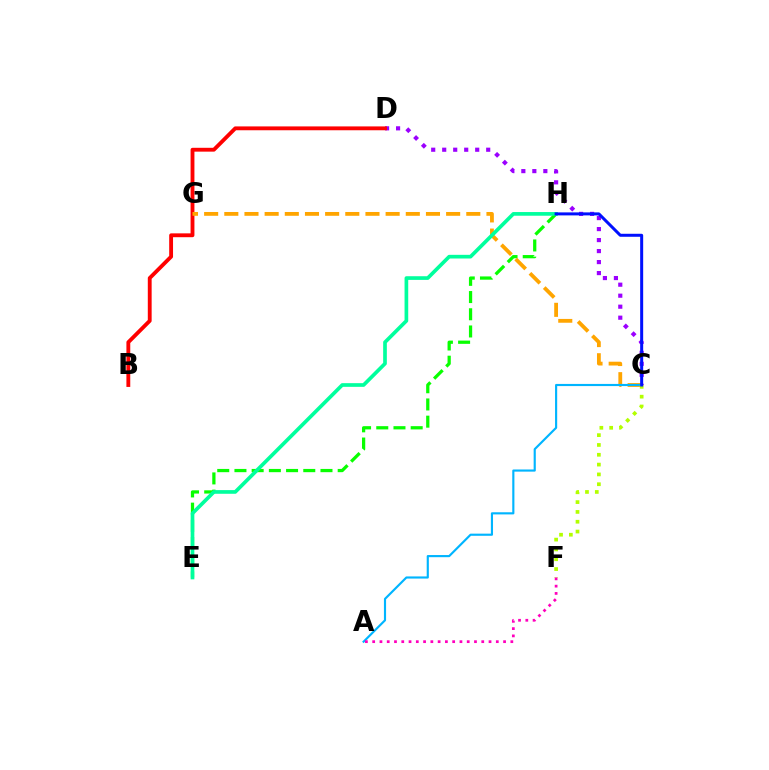{('C', 'D'): [{'color': '#9b00ff', 'line_style': 'dotted', 'thickness': 2.99}], ('E', 'H'): [{'color': '#08ff00', 'line_style': 'dashed', 'thickness': 2.34}, {'color': '#00ff9d', 'line_style': 'solid', 'thickness': 2.65}], ('B', 'D'): [{'color': '#ff0000', 'line_style': 'solid', 'thickness': 2.77}], ('C', 'G'): [{'color': '#ffa500', 'line_style': 'dashed', 'thickness': 2.74}], ('A', 'C'): [{'color': '#00b5ff', 'line_style': 'solid', 'thickness': 1.55}], ('C', 'F'): [{'color': '#b3ff00', 'line_style': 'dotted', 'thickness': 2.67}], ('C', 'H'): [{'color': '#0010ff', 'line_style': 'solid', 'thickness': 2.16}], ('A', 'F'): [{'color': '#ff00bd', 'line_style': 'dotted', 'thickness': 1.98}]}